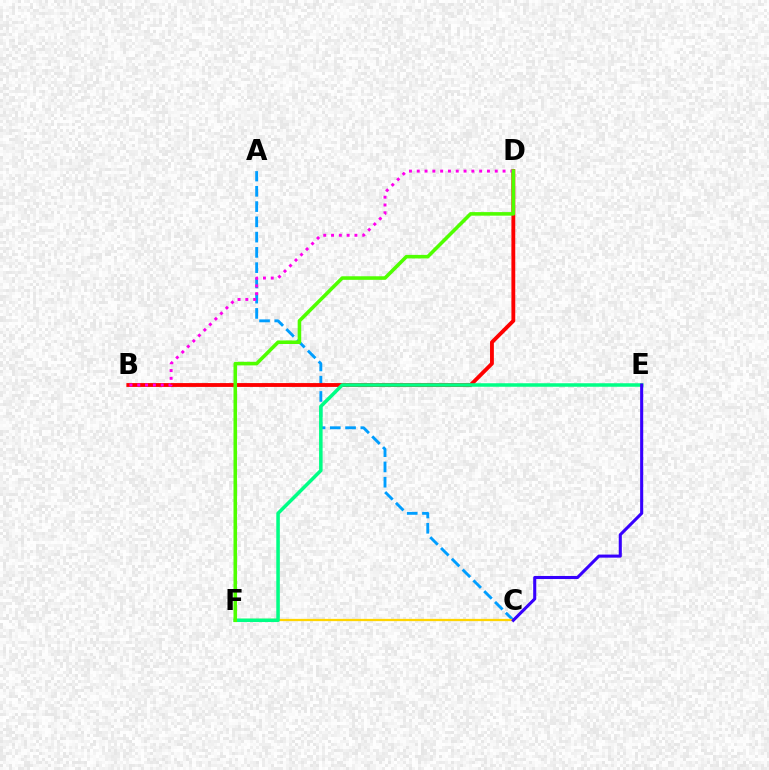{('A', 'C'): [{'color': '#009eff', 'line_style': 'dashed', 'thickness': 2.07}], ('B', 'D'): [{'color': '#ff0000', 'line_style': 'solid', 'thickness': 2.77}, {'color': '#ff00ed', 'line_style': 'dotted', 'thickness': 2.12}], ('C', 'F'): [{'color': '#ffd500', 'line_style': 'solid', 'thickness': 1.64}], ('E', 'F'): [{'color': '#00ff86', 'line_style': 'solid', 'thickness': 2.53}], ('D', 'F'): [{'color': '#4fff00', 'line_style': 'solid', 'thickness': 2.56}], ('C', 'E'): [{'color': '#3700ff', 'line_style': 'solid', 'thickness': 2.21}]}